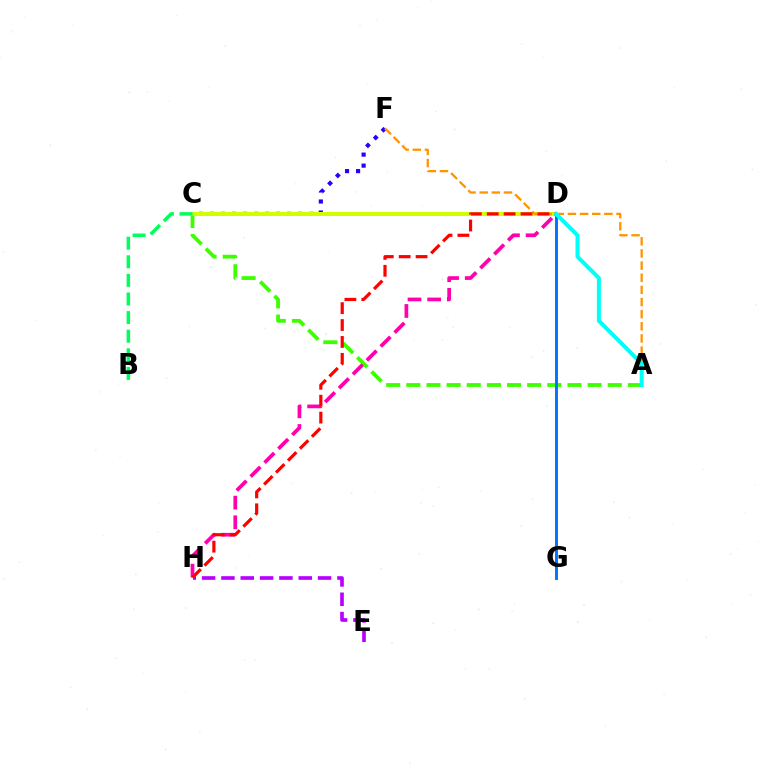{('A', 'C'): [{'color': '#3dff00', 'line_style': 'dashed', 'thickness': 2.74}], ('C', 'F'): [{'color': '#2500ff', 'line_style': 'dotted', 'thickness': 2.99}], ('D', 'H'): [{'color': '#ff00ac', 'line_style': 'dashed', 'thickness': 2.67}, {'color': '#ff0000', 'line_style': 'dashed', 'thickness': 2.3}], ('C', 'D'): [{'color': '#d1ff00', 'line_style': 'solid', 'thickness': 2.9}], ('E', 'H'): [{'color': '#b900ff', 'line_style': 'dashed', 'thickness': 2.63}], ('A', 'F'): [{'color': '#ff9400', 'line_style': 'dashed', 'thickness': 1.65}], ('D', 'G'): [{'color': '#0074ff', 'line_style': 'solid', 'thickness': 2.1}], ('B', 'C'): [{'color': '#00ff5c', 'line_style': 'dashed', 'thickness': 2.53}], ('A', 'D'): [{'color': '#00fff6', 'line_style': 'solid', 'thickness': 2.89}]}